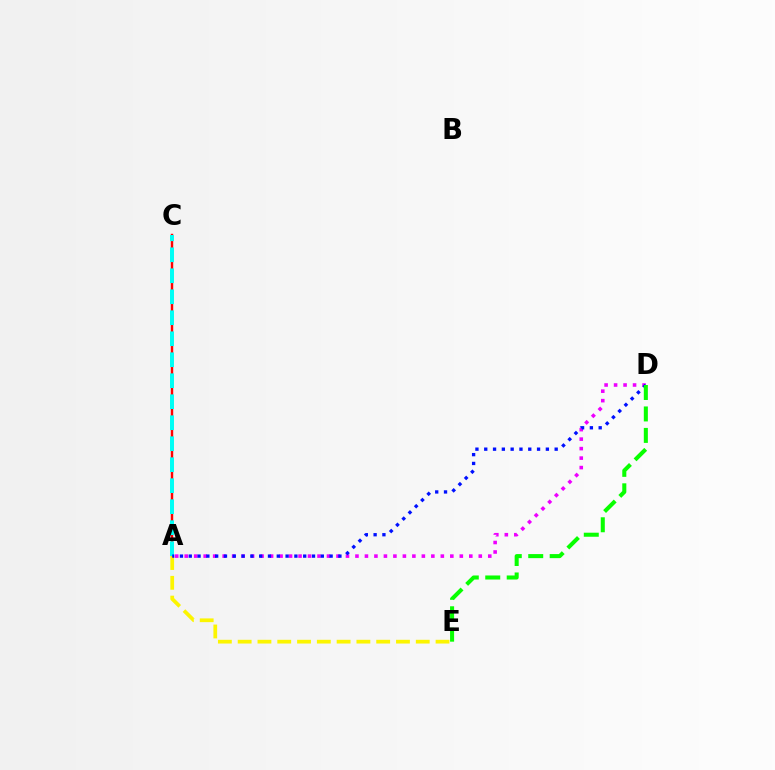{('A', 'D'): [{'color': '#ee00ff', 'line_style': 'dotted', 'thickness': 2.58}, {'color': '#0010ff', 'line_style': 'dotted', 'thickness': 2.39}], ('A', 'C'): [{'color': '#ff0000', 'line_style': 'solid', 'thickness': 1.75}, {'color': '#00fff6', 'line_style': 'dashed', 'thickness': 2.85}], ('A', 'E'): [{'color': '#fcf500', 'line_style': 'dashed', 'thickness': 2.69}], ('D', 'E'): [{'color': '#08ff00', 'line_style': 'dashed', 'thickness': 2.91}]}